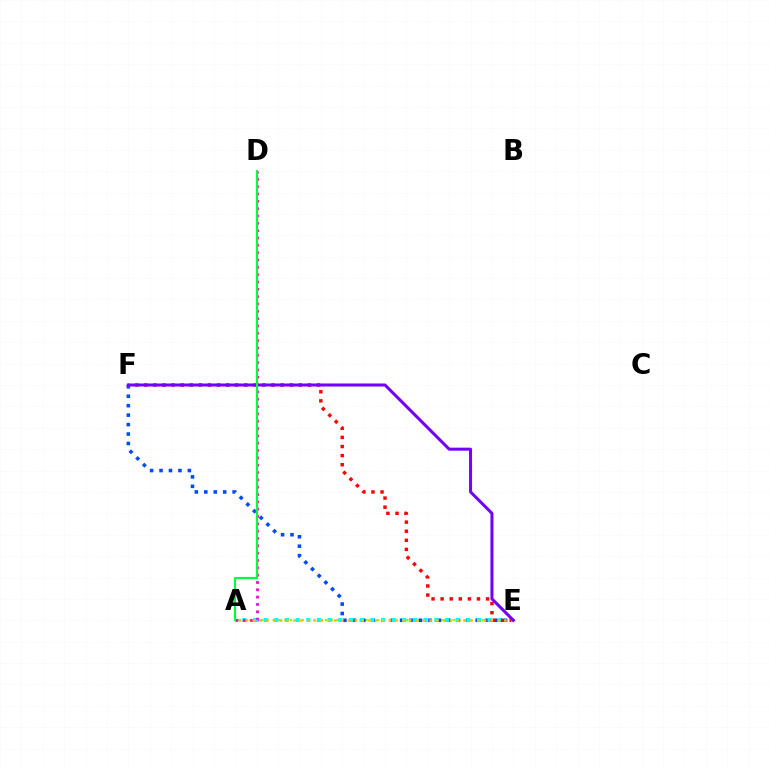{('A', 'E'): [{'color': '#84ff00', 'line_style': 'dotted', 'thickness': 1.58}, {'color': '#00fff6', 'line_style': 'dotted', 'thickness': 2.9}, {'color': '#ffbd00', 'line_style': 'dotted', 'thickness': 1.85}], ('E', 'F'): [{'color': '#004bff', 'line_style': 'dotted', 'thickness': 2.57}, {'color': '#ff0000', 'line_style': 'dotted', 'thickness': 2.47}, {'color': '#7200ff', 'line_style': 'solid', 'thickness': 2.17}], ('A', 'D'): [{'color': '#ff00cf', 'line_style': 'dotted', 'thickness': 1.99}, {'color': '#00ff39', 'line_style': 'solid', 'thickness': 1.54}]}